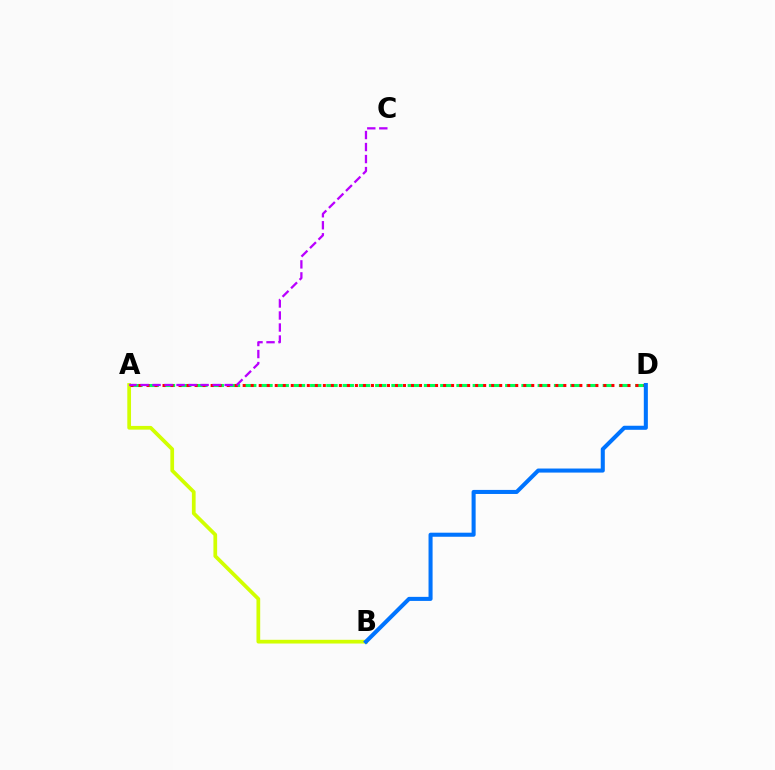{('A', 'B'): [{'color': '#d1ff00', 'line_style': 'solid', 'thickness': 2.68}], ('A', 'D'): [{'color': '#00ff5c', 'line_style': 'dashed', 'thickness': 2.21}, {'color': '#ff0000', 'line_style': 'dotted', 'thickness': 2.18}], ('B', 'D'): [{'color': '#0074ff', 'line_style': 'solid', 'thickness': 2.92}], ('A', 'C'): [{'color': '#b900ff', 'line_style': 'dashed', 'thickness': 1.63}]}